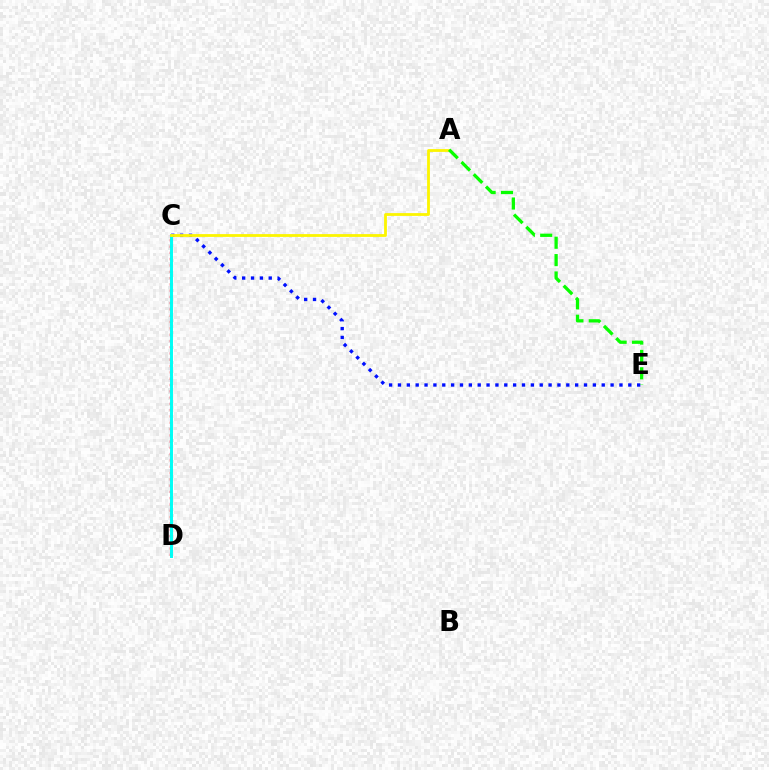{('C', 'D'): [{'color': '#ee00ff', 'line_style': 'dotted', 'thickness': 1.51}, {'color': '#ff0000', 'line_style': 'dotted', 'thickness': 1.71}, {'color': '#00fff6', 'line_style': 'solid', 'thickness': 2.13}], ('C', 'E'): [{'color': '#0010ff', 'line_style': 'dotted', 'thickness': 2.41}], ('A', 'C'): [{'color': '#fcf500', 'line_style': 'solid', 'thickness': 2.01}], ('A', 'E'): [{'color': '#08ff00', 'line_style': 'dashed', 'thickness': 2.36}]}